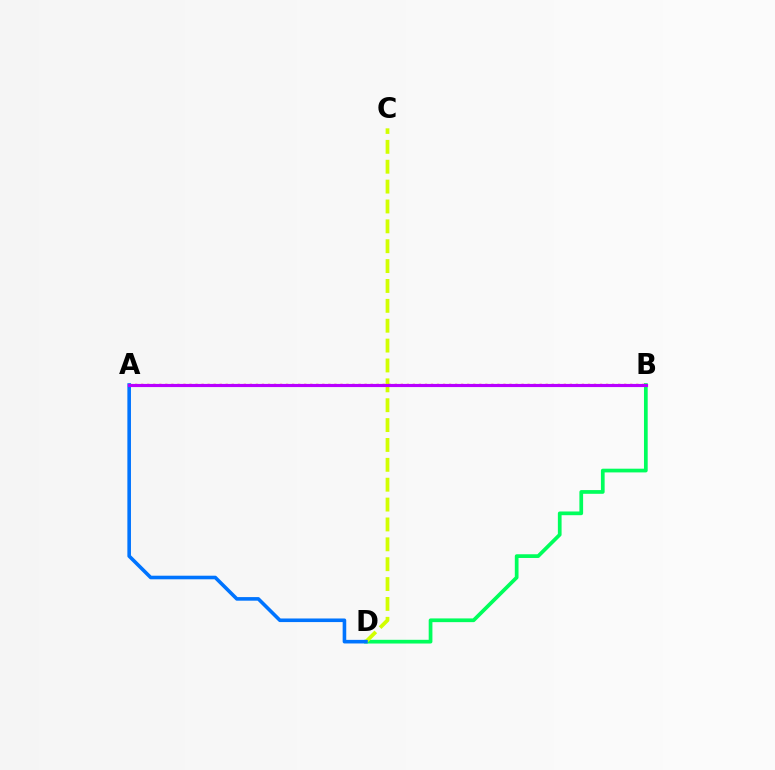{('B', 'D'): [{'color': '#00ff5c', 'line_style': 'solid', 'thickness': 2.68}], ('C', 'D'): [{'color': '#d1ff00', 'line_style': 'dashed', 'thickness': 2.7}], ('A', 'B'): [{'color': '#ff0000', 'line_style': 'dotted', 'thickness': 1.64}, {'color': '#b900ff', 'line_style': 'solid', 'thickness': 2.26}], ('A', 'D'): [{'color': '#0074ff', 'line_style': 'solid', 'thickness': 2.59}]}